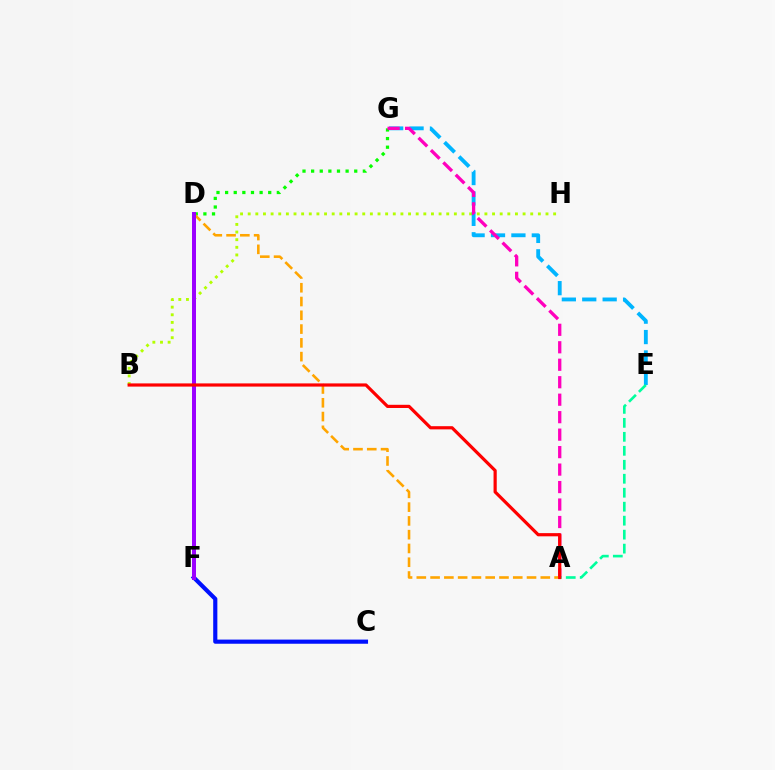{('D', 'G'): [{'color': '#08ff00', 'line_style': 'dotted', 'thickness': 2.34}], ('B', 'H'): [{'color': '#b3ff00', 'line_style': 'dotted', 'thickness': 2.07}], ('E', 'G'): [{'color': '#00b5ff', 'line_style': 'dashed', 'thickness': 2.77}], ('A', 'G'): [{'color': '#ff00bd', 'line_style': 'dashed', 'thickness': 2.37}], ('C', 'F'): [{'color': '#0010ff', 'line_style': 'solid', 'thickness': 2.99}], ('A', 'E'): [{'color': '#00ff9d', 'line_style': 'dashed', 'thickness': 1.9}], ('A', 'D'): [{'color': '#ffa500', 'line_style': 'dashed', 'thickness': 1.87}], ('D', 'F'): [{'color': '#9b00ff', 'line_style': 'solid', 'thickness': 2.86}], ('A', 'B'): [{'color': '#ff0000', 'line_style': 'solid', 'thickness': 2.29}]}